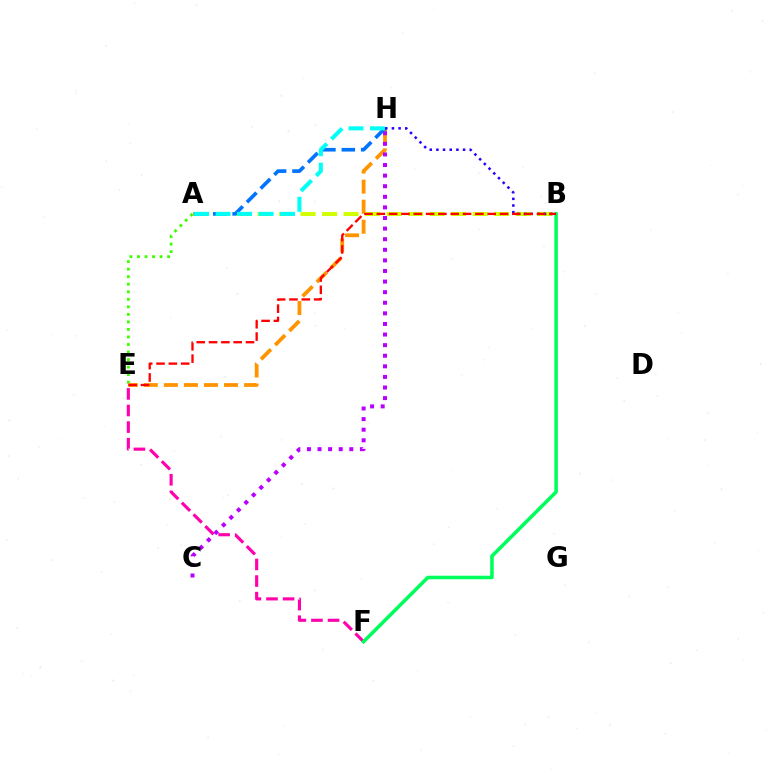{('A', 'E'): [{'color': '#3dff00', 'line_style': 'dotted', 'thickness': 2.05}], ('E', 'H'): [{'color': '#ff9400', 'line_style': 'dashed', 'thickness': 2.72}], ('A', 'B'): [{'color': '#d1ff00', 'line_style': 'dashed', 'thickness': 2.92}], ('E', 'F'): [{'color': '#ff00ac', 'line_style': 'dashed', 'thickness': 2.25}], ('B', 'F'): [{'color': '#00ff5c', 'line_style': 'solid', 'thickness': 2.57}], ('C', 'H'): [{'color': '#b900ff', 'line_style': 'dotted', 'thickness': 2.88}], ('A', 'H'): [{'color': '#0074ff', 'line_style': 'dashed', 'thickness': 2.63}, {'color': '#00fff6', 'line_style': 'dashed', 'thickness': 2.92}], ('B', 'H'): [{'color': '#2500ff', 'line_style': 'dotted', 'thickness': 1.81}], ('B', 'E'): [{'color': '#ff0000', 'line_style': 'dashed', 'thickness': 1.67}]}